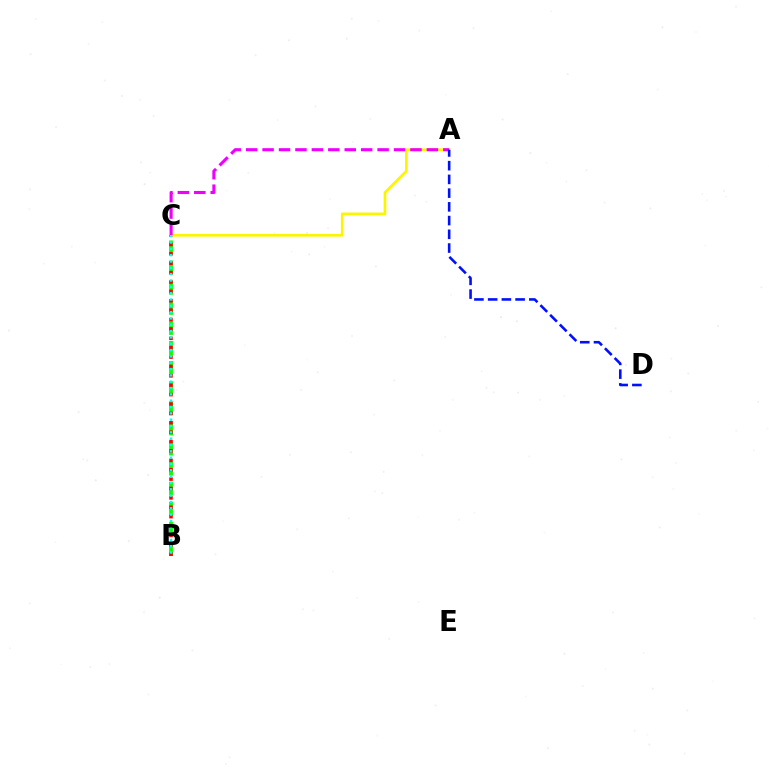{('B', 'C'): [{'color': '#08ff00', 'line_style': 'dashed', 'thickness': 2.73}, {'color': '#ff0000', 'line_style': 'dotted', 'thickness': 2.55}, {'color': '#00fff6', 'line_style': 'dotted', 'thickness': 1.72}], ('A', 'C'): [{'color': '#fcf500', 'line_style': 'solid', 'thickness': 1.95}, {'color': '#ee00ff', 'line_style': 'dashed', 'thickness': 2.23}], ('A', 'D'): [{'color': '#0010ff', 'line_style': 'dashed', 'thickness': 1.86}]}